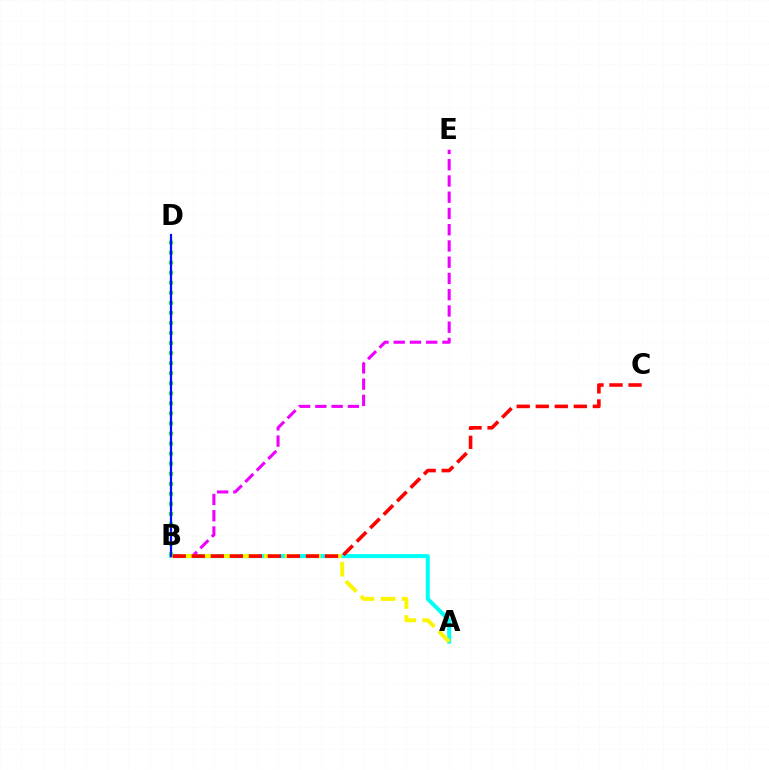{('A', 'B'): [{'color': '#00fff6', 'line_style': 'solid', 'thickness': 2.91}, {'color': '#fcf500', 'line_style': 'dashed', 'thickness': 2.85}], ('B', 'E'): [{'color': '#ee00ff', 'line_style': 'dashed', 'thickness': 2.21}], ('B', 'C'): [{'color': '#ff0000', 'line_style': 'dashed', 'thickness': 2.58}], ('B', 'D'): [{'color': '#08ff00', 'line_style': 'dotted', 'thickness': 2.73}, {'color': '#0010ff', 'line_style': 'solid', 'thickness': 1.62}]}